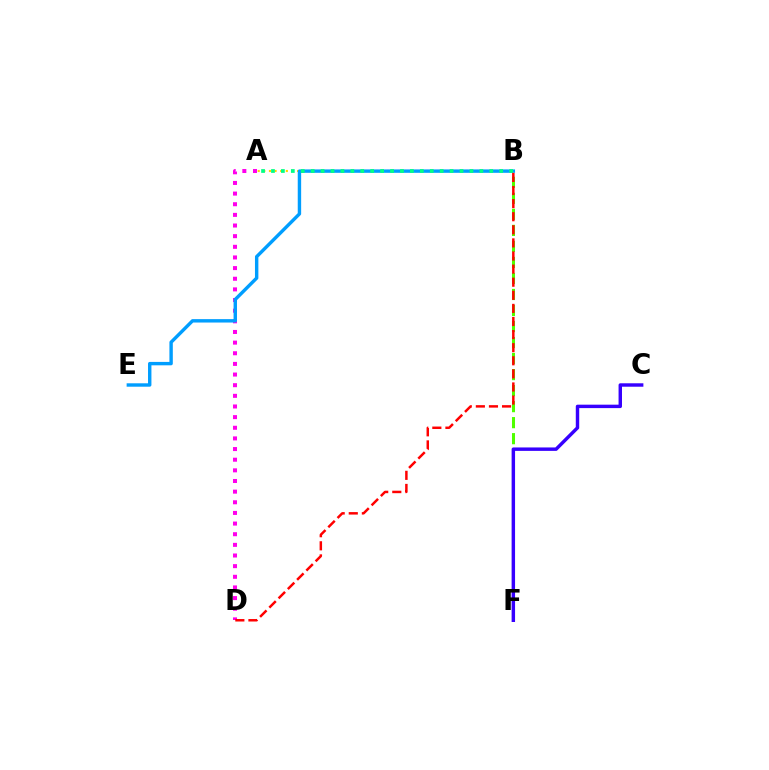{('B', 'F'): [{'color': '#4fff00', 'line_style': 'dashed', 'thickness': 2.18}], ('A', 'D'): [{'color': '#ff00ed', 'line_style': 'dotted', 'thickness': 2.89}], ('A', 'B'): [{'color': '#ffd500', 'line_style': 'dotted', 'thickness': 1.53}, {'color': '#00ff86', 'line_style': 'dotted', 'thickness': 2.7}], ('C', 'F'): [{'color': '#3700ff', 'line_style': 'solid', 'thickness': 2.47}], ('B', 'E'): [{'color': '#009eff', 'line_style': 'solid', 'thickness': 2.45}], ('B', 'D'): [{'color': '#ff0000', 'line_style': 'dashed', 'thickness': 1.78}]}